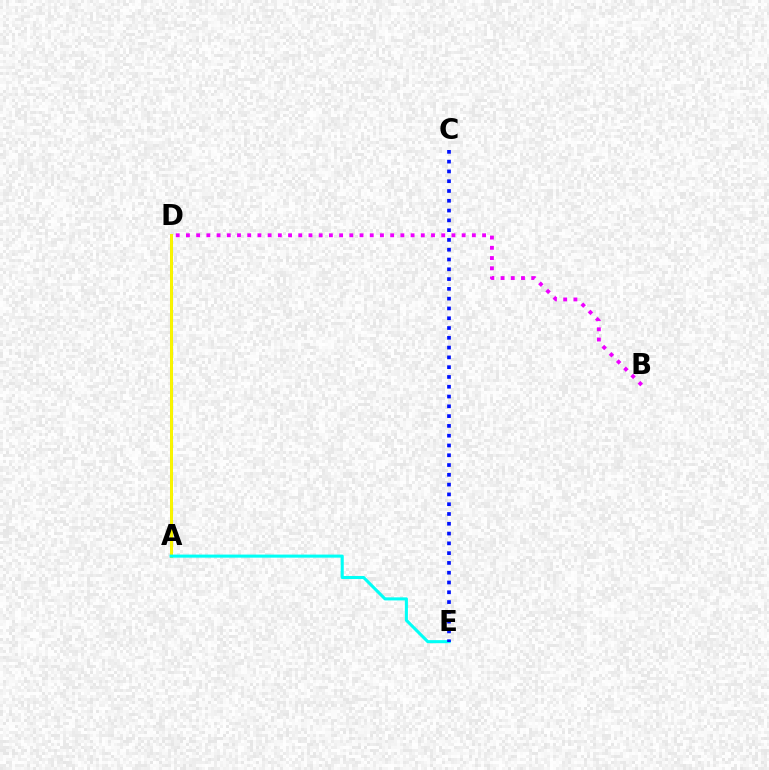{('A', 'D'): [{'color': '#ff0000', 'line_style': 'dashed', 'thickness': 2.17}, {'color': '#08ff00', 'line_style': 'solid', 'thickness': 1.88}, {'color': '#fcf500', 'line_style': 'solid', 'thickness': 2.11}], ('A', 'E'): [{'color': '#00fff6', 'line_style': 'solid', 'thickness': 2.2}], ('C', 'E'): [{'color': '#0010ff', 'line_style': 'dotted', 'thickness': 2.66}], ('B', 'D'): [{'color': '#ee00ff', 'line_style': 'dotted', 'thickness': 2.77}]}